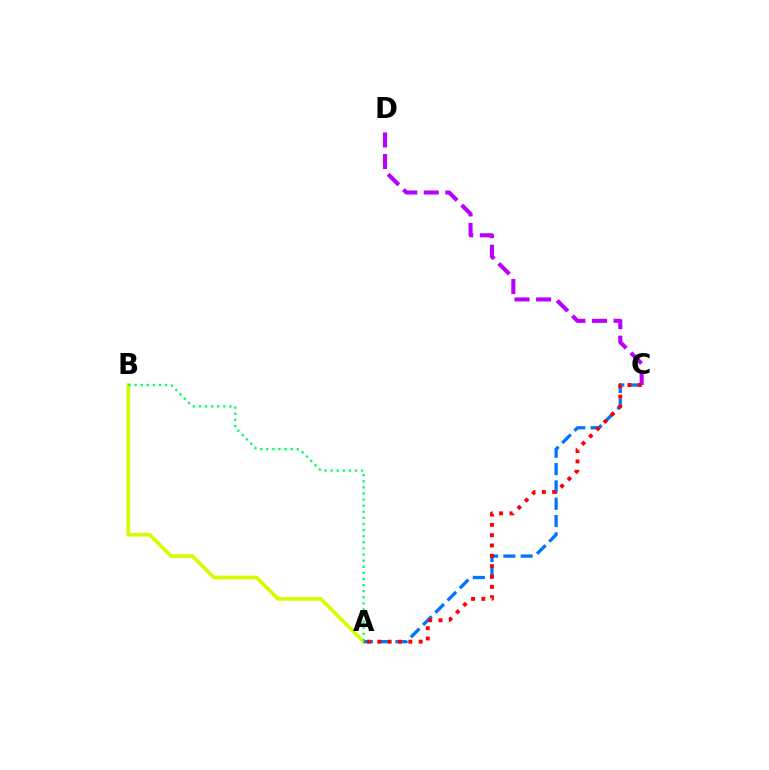{('A', 'B'): [{'color': '#d1ff00', 'line_style': 'solid', 'thickness': 2.64}, {'color': '#00ff5c', 'line_style': 'dotted', 'thickness': 1.66}], ('A', 'C'): [{'color': '#0074ff', 'line_style': 'dashed', 'thickness': 2.35}, {'color': '#ff0000', 'line_style': 'dotted', 'thickness': 2.81}], ('C', 'D'): [{'color': '#b900ff', 'line_style': 'dashed', 'thickness': 2.93}]}